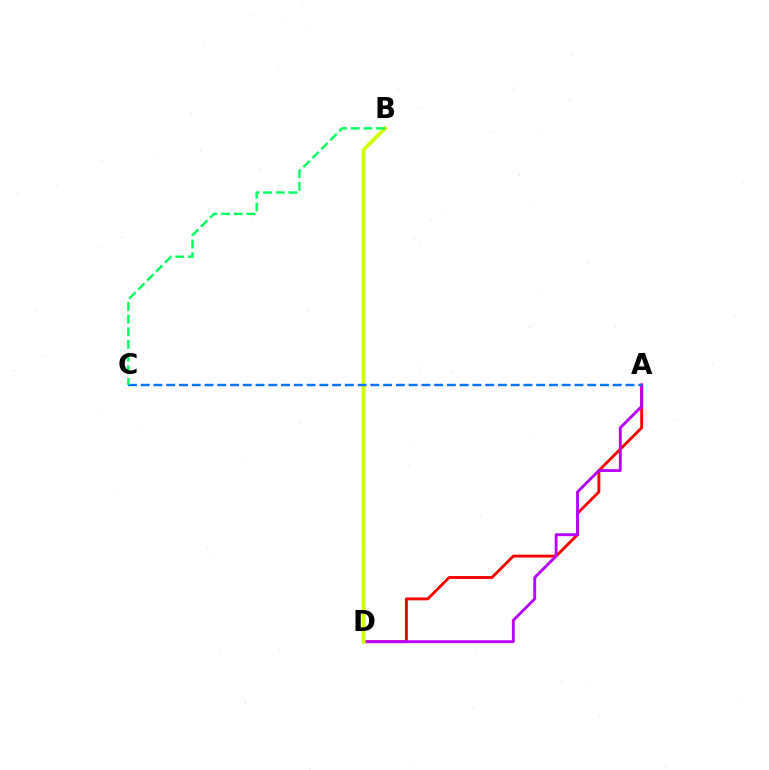{('A', 'D'): [{'color': '#ff0000', 'line_style': 'solid', 'thickness': 2.08}, {'color': '#b900ff', 'line_style': 'solid', 'thickness': 2.06}], ('B', 'D'): [{'color': '#d1ff00', 'line_style': 'solid', 'thickness': 2.75}], ('A', 'C'): [{'color': '#0074ff', 'line_style': 'dashed', 'thickness': 1.73}], ('B', 'C'): [{'color': '#00ff5c', 'line_style': 'dashed', 'thickness': 1.72}]}